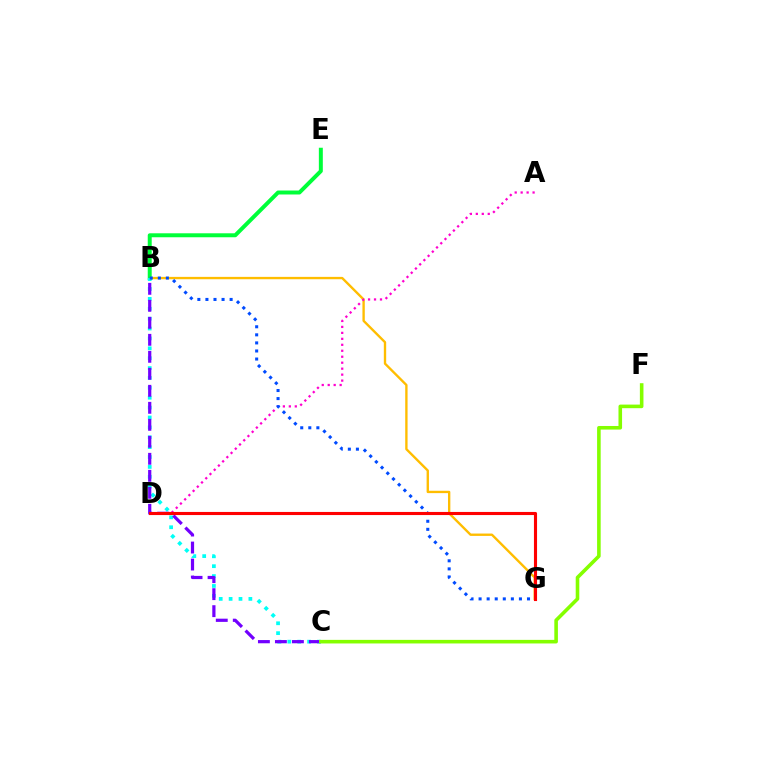{('B', 'G'): [{'color': '#ffbd00', 'line_style': 'solid', 'thickness': 1.7}, {'color': '#004bff', 'line_style': 'dotted', 'thickness': 2.19}], ('B', 'E'): [{'color': '#00ff39', 'line_style': 'solid', 'thickness': 2.86}], ('B', 'C'): [{'color': '#00fff6', 'line_style': 'dotted', 'thickness': 2.69}, {'color': '#7200ff', 'line_style': 'dashed', 'thickness': 2.31}], ('A', 'D'): [{'color': '#ff00cf', 'line_style': 'dotted', 'thickness': 1.62}], ('D', 'G'): [{'color': '#ff0000', 'line_style': 'solid', 'thickness': 2.24}], ('C', 'F'): [{'color': '#84ff00', 'line_style': 'solid', 'thickness': 2.58}]}